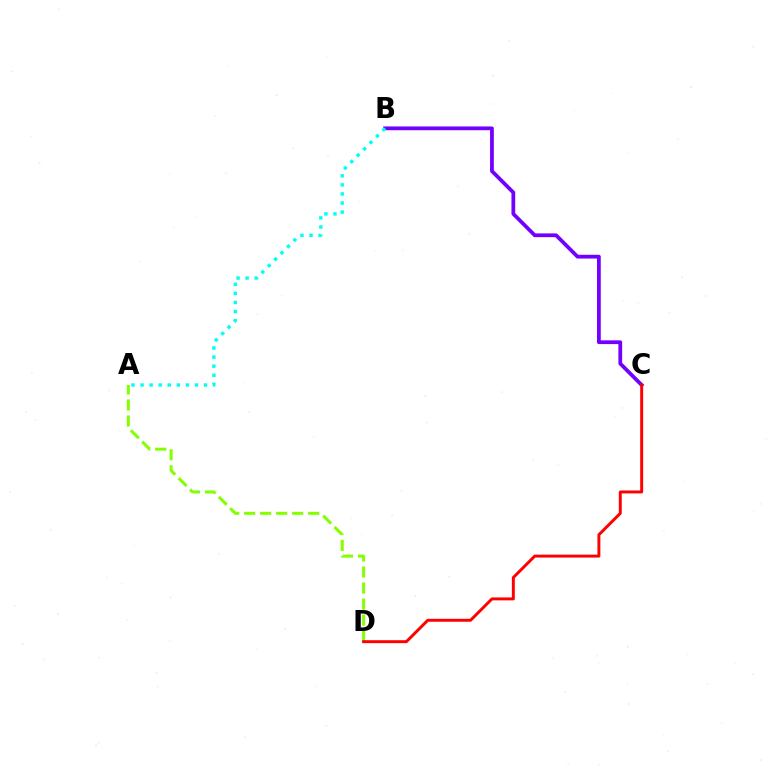{('B', 'C'): [{'color': '#7200ff', 'line_style': 'solid', 'thickness': 2.71}], ('A', 'B'): [{'color': '#00fff6', 'line_style': 'dotted', 'thickness': 2.46}], ('A', 'D'): [{'color': '#84ff00', 'line_style': 'dashed', 'thickness': 2.17}], ('C', 'D'): [{'color': '#ff0000', 'line_style': 'solid', 'thickness': 2.12}]}